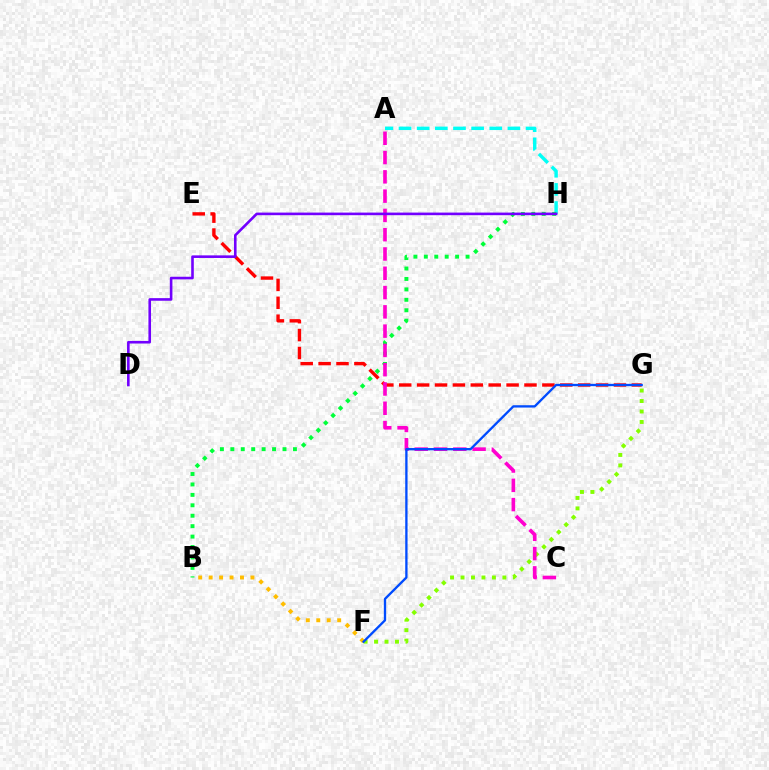{('E', 'G'): [{'color': '#ff0000', 'line_style': 'dashed', 'thickness': 2.43}], ('F', 'G'): [{'color': '#84ff00', 'line_style': 'dotted', 'thickness': 2.84}, {'color': '#004bff', 'line_style': 'solid', 'thickness': 1.67}], ('A', 'H'): [{'color': '#00fff6', 'line_style': 'dashed', 'thickness': 2.47}], ('B', 'H'): [{'color': '#00ff39', 'line_style': 'dotted', 'thickness': 2.83}], ('B', 'F'): [{'color': '#ffbd00', 'line_style': 'dotted', 'thickness': 2.84}], ('A', 'C'): [{'color': '#ff00cf', 'line_style': 'dashed', 'thickness': 2.62}], ('D', 'H'): [{'color': '#7200ff', 'line_style': 'solid', 'thickness': 1.88}]}